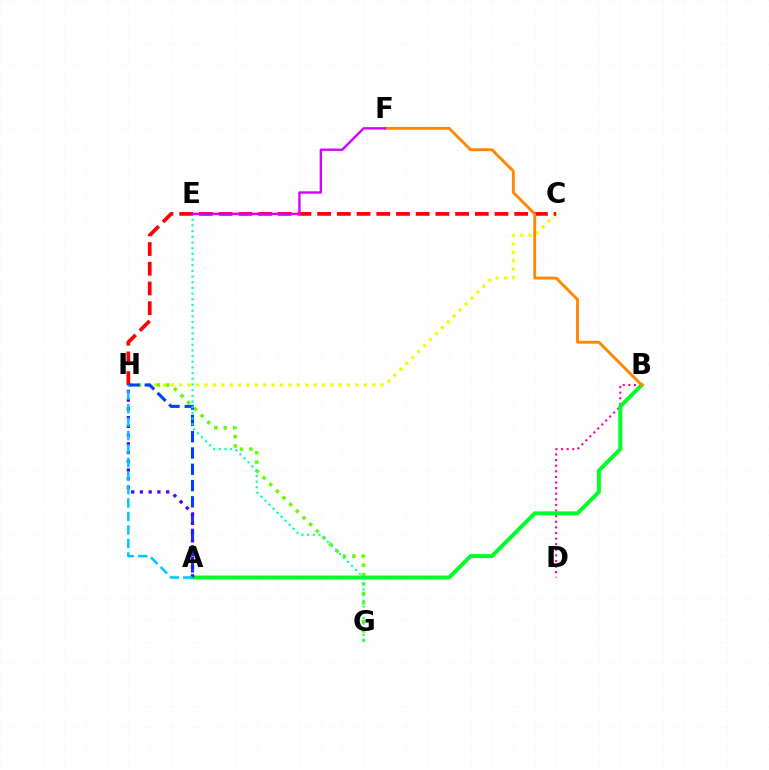{('B', 'D'): [{'color': '#ff00a0', 'line_style': 'dotted', 'thickness': 1.52}], ('C', 'H'): [{'color': '#eeff00', 'line_style': 'dotted', 'thickness': 2.28}, {'color': '#ff0000', 'line_style': 'dashed', 'thickness': 2.68}], ('G', 'H'): [{'color': '#66ff00', 'line_style': 'dotted', 'thickness': 2.56}], ('A', 'B'): [{'color': '#00ff27', 'line_style': 'solid', 'thickness': 2.84}], ('A', 'H'): [{'color': '#003fff', 'line_style': 'dashed', 'thickness': 2.21}, {'color': '#4f00ff', 'line_style': 'dotted', 'thickness': 2.38}, {'color': '#00c7ff', 'line_style': 'dashed', 'thickness': 1.83}], ('E', 'G'): [{'color': '#00ffaf', 'line_style': 'dotted', 'thickness': 1.54}], ('B', 'F'): [{'color': '#ff8800', 'line_style': 'solid', 'thickness': 2.07}], ('E', 'F'): [{'color': '#d600ff', 'line_style': 'solid', 'thickness': 1.72}]}